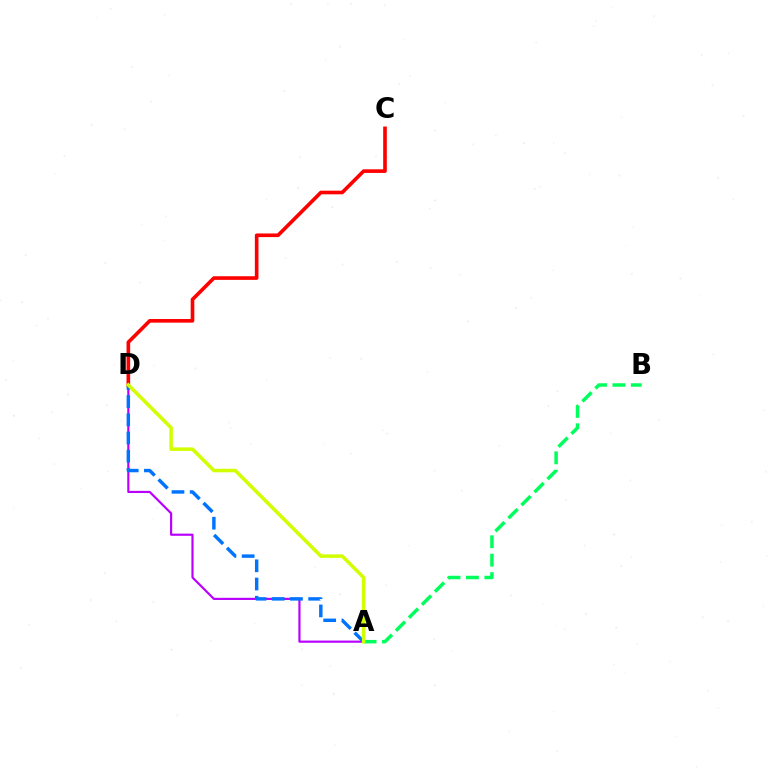{('A', 'D'): [{'color': '#b900ff', 'line_style': 'solid', 'thickness': 1.56}, {'color': '#0074ff', 'line_style': 'dashed', 'thickness': 2.47}, {'color': '#d1ff00', 'line_style': 'solid', 'thickness': 2.53}], ('C', 'D'): [{'color': '#ff0000', 'line_style': 'solid', 'thickness': 2.61}], ('A', 'B'): [{'color': '#00ff5c', 'line_style': 'dashed', 'thickness': 2.5}]}